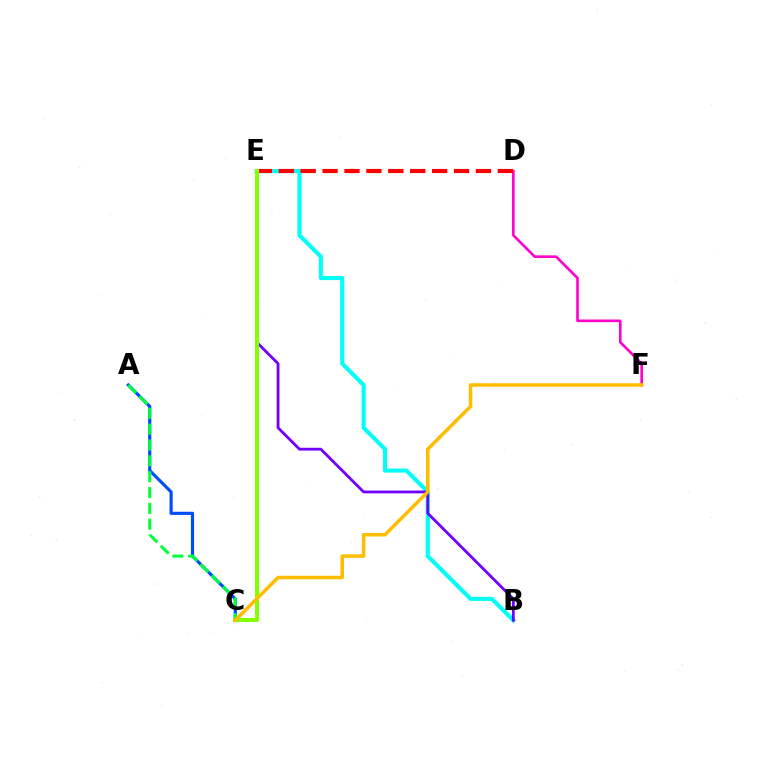{('D', 'F'): [{'color': '#ff00cf', 'line_style': 'solid', 'thickness': 1.89}], ('B', 'E'): [{'color': '#00fff6', 'line_style': 'solid', 'thickness': 2.94}, {'color': '#7200ff', 'line_style': 'solid', 'thickness': 2.01}], ('A', 'C'): [{'color': '#004bff', 'line_style': 'solid', 'thickness': 2.27}, {'color': '#00ff39', 'line_style': 'dashed', 'thickness': 2.15}], ('D', 'E'): [{'color': '#ff0000', 'line_style': 'dashed', 'thickness': 2.98}], ('C', 'E'): [{'color': '#84ff00', 'line_style': 'solid', 'thickness': 2.92}], ('C', 'F'): [{'color': '#ffbd00', 'line_style': 'solid', 'thickness': 2.54}]}